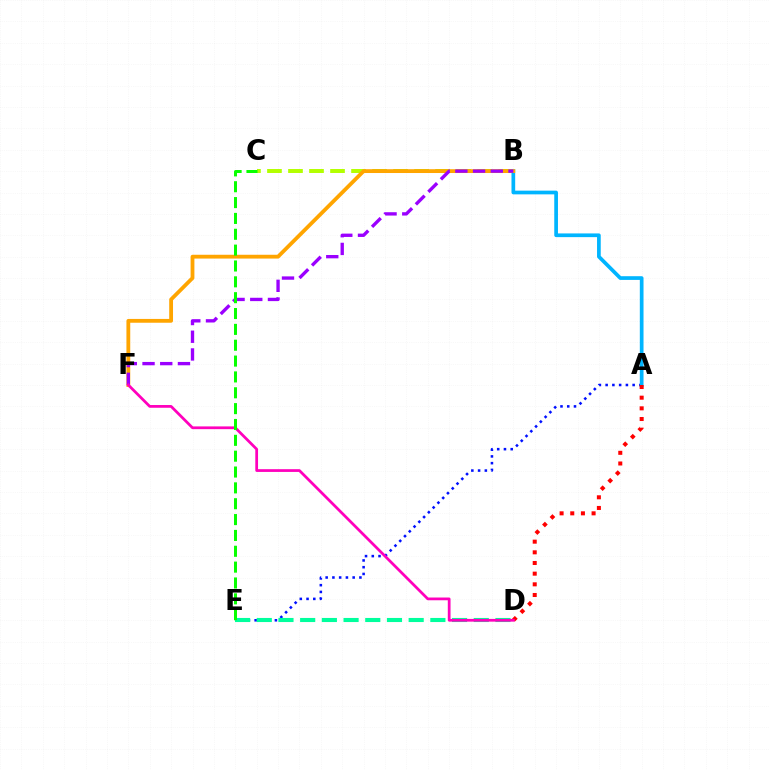{('A', 'E'): [{'color': '#0010ff', 'line_style': 'dotted', 'thickness': 1.83}], ('B', 'C'): [{'color': '#b3ff00', 'line_style': 'dashed', 'thickness': 2.86}], ('A', 'B'): [{'color': '#00b5ff', 'line_style': 'solid', 'thickness': 2.67}], ('B', 'F'): [{'color': '#ffa500', 'line_style': 'solid', 'thickness': 2.74}, {'color': '#9b00ff', 'line_style': 'dashed', 'thickness': 2.41}], ('D', 'E'): [{'color': '#00ff9d', 'line_style': 'dashed', 'thickness': 2.95}], ('A', 'D'): [{'color': '#ff0000', 'line_style': 'dotted', 'thickness': 2.9}], ('D', 'F'): [{'color': '#ff00bd', 'line_style': 'solid', 'thickness': 1.98}], ('C', 'E'): [{'color': '#08ff00', 'line_style': 'dashed', 'thickness': 2.15}]}